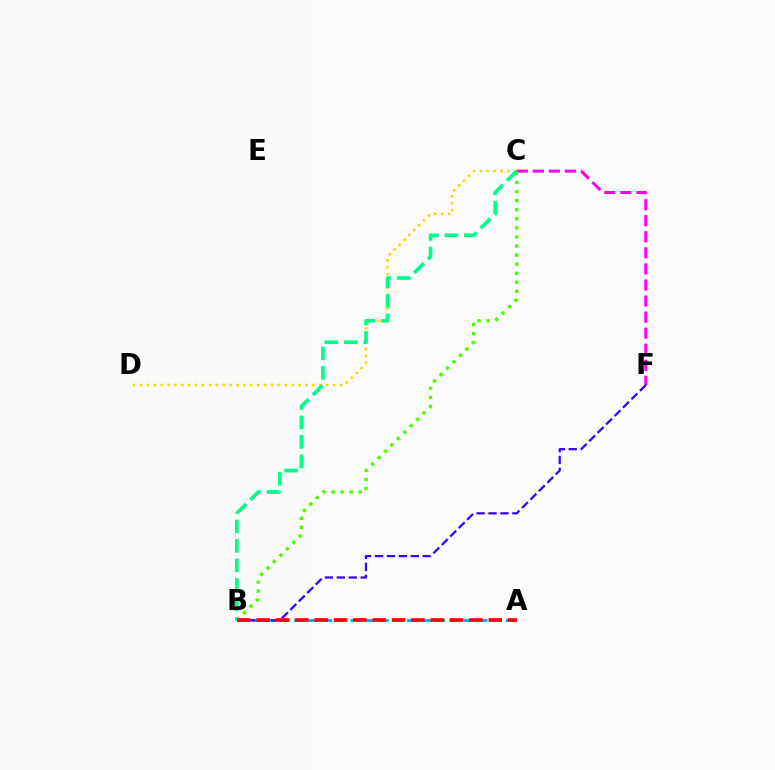{('B', 'C'): [{'color': '#4fff00', 'line_style': 'dotted', 'thickness': 2.47}, {'color': '#00ff86', 'line_style': 'dashed', 'thickness': 2.65}], ('C', 'D'): [{'color': '#ffd500', 'line_style': 'dotted', 'thickness': 1.87}], ('C', 'F'): [{'color': '#ff00ed', 'line_style': 'dashed', 'thickness': 2.18}], ('A', 'B'): [{'color': '#009eff', 'line_style': 'dashed', 'thickness': 1.92}, {'color': '#ff0000', 'line_style': 'dashed', 'thickness': 2.63}], ('B', 'F'): [{'color': '#3700ff', 'line_style': 'dashed', 'thickness': 1.62}]}